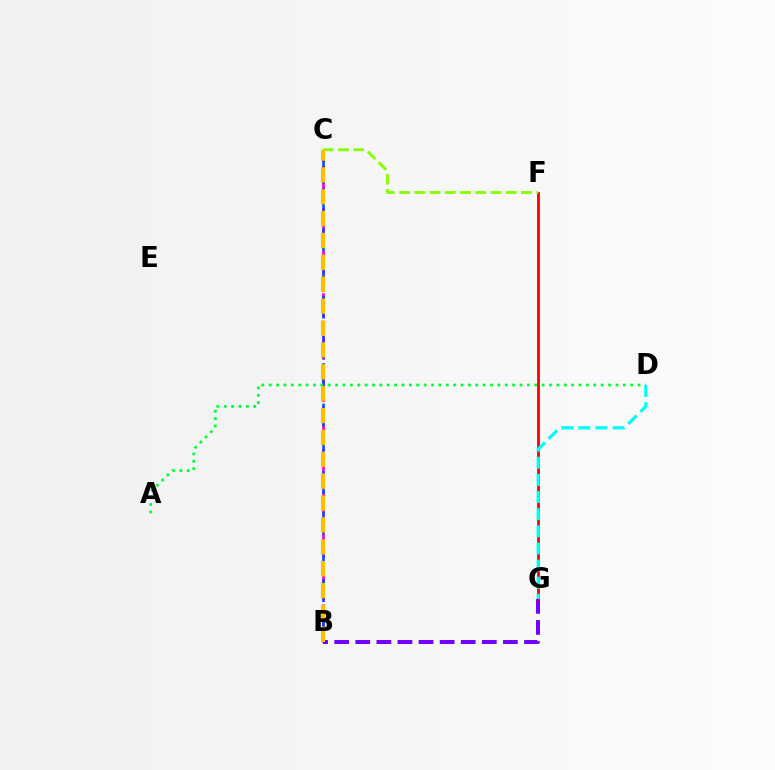{('B', 'C'): [{'color': '#ff00cf', 'line_style': 'dashed', 'thickness': 1.92}, {'color': '#004bff', 'line_style': 'dashed', 'thickness': 1.83}, {'color': '#ffbd00', 'line_style': 'dashed', 'thickness': 2.97}], ('B', 'G'): [{'color': '#7200ff', 'line_style': 'dashed', 'thickness': 2.86}], ('F', 'G'): [{'color': '#ff0000', 'line_style': 'solid', 'thickness': 2.02}], ('C', 'F'): [{'color': '#84ff00', 'line_style': 'dashed', 'thickness': 2.07}], ('D', 'G'): [{'color': '#00fff6', 'line_style': 'dashed', 'thickness': 2.33}], ('A', 'D'): [{'color': '#00ff39', 'line_style': 'dotted', 'thickness': 2.0}]}